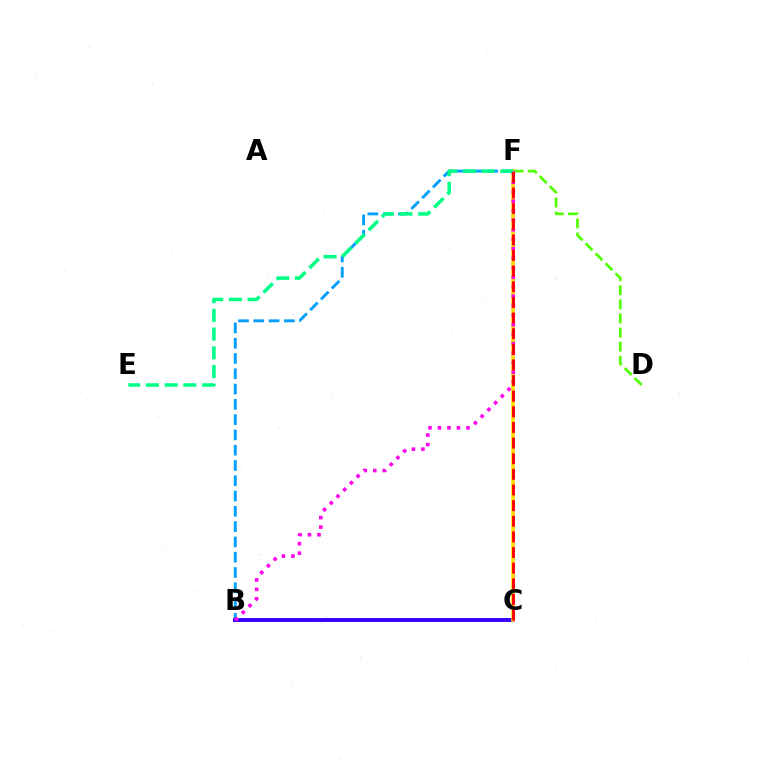{('B', 'F'): [{'color': '#009eff', 'line_style': 'dashed', 'thickness': 2.08}, {'color': '#ff00ed', 'line_style': 'dotted', 'thickness': 2.58}], ('D', 'F'): [{'color': '#4fff00', 'line_style': 'dashed', 'thickness': 1.91}], ('B', 'C'): [{'color': '#3700ff', 'line_style': 'solid', 'thickness': 2.83}], ('C', 'F'): [{'color': '#ffd500', 'line_style': 'solid', 'thickness': 2.57}, {'color': '#ff0000', 'line_style': 'dashed', 'thickness': 2.12}], ('E', 'F'): [{'color': '#00ff86', 'line_style': 'dashed', 'thickness': 2.54}]}